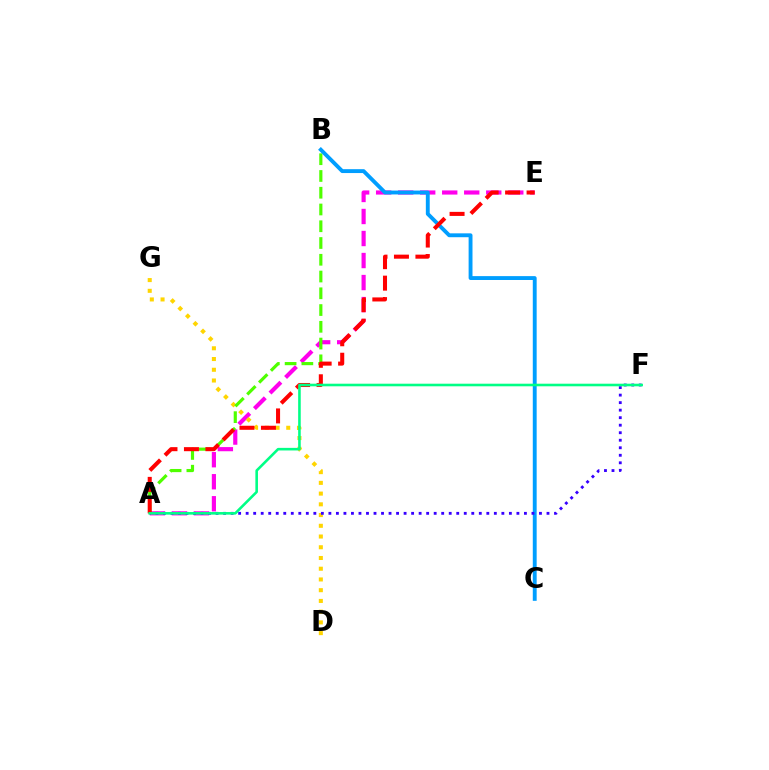{('A', 'E'): [{'color': '#ff00ed', 'line_style': 'dashed', 'thickness': 2.99}, {'color': '#ff0000', 'line_style': 'dashed', 'thickness': 2.92}], ('D', 'G'): [{'color': '#ffd500', 'line_style': 'dotted', 'thickness': 2.92}], ('A', 'B'): [{'color': '#4fff00', 'line_style': 'dashed', 'thickness': 2.28}], ('B', 'C'): [{'color': '#009eff', 'line_style': 'solid', 'thickness': 2.79}], ('A', 'F'): [{'color': '#3700ff', 'line_style': 'dotted', 'thickness': 2.04}, {'color': '#00ff86', 'line_style': 'solid', 'thickness': 1.87}]}